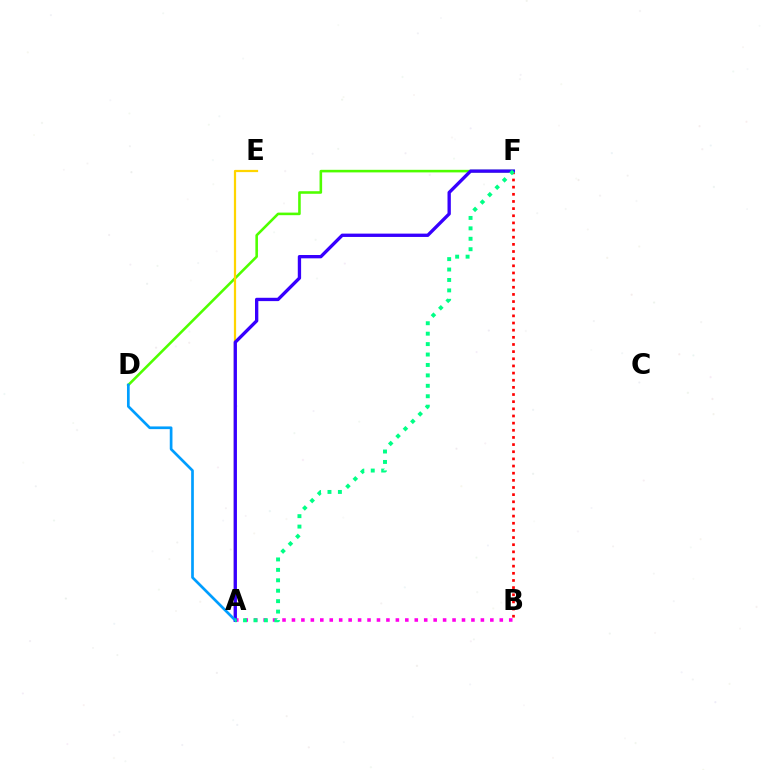{('D', 'F'): [{'color': '#4fff00', 'line_style': 'solid', 'thickness': 1.86}], ('A', 'B'): [{'color': '#ff00ed', 'line_style': 'dotted', 'thickness': 2.57}], ('B', 'F'): [{'color': '#ff0000', 'line_style': 'dotted', 'thickness': 1.94}], ('A', 'E'): [{'color': '#ffd500', 'line_style': 'solid', 'thickness': 1.61}], ('A', 'F'): [{'color': '#3700ff', 'line_style': 'solid', 'thickness': 2.4}, {'color': '#00ff86', 'line_style': 'dotted', 'thickness': 2.83}], ('A', 'D'): [{'color': '#009eff', 'line_style': 'solid', 'thickness': 1.94}]}